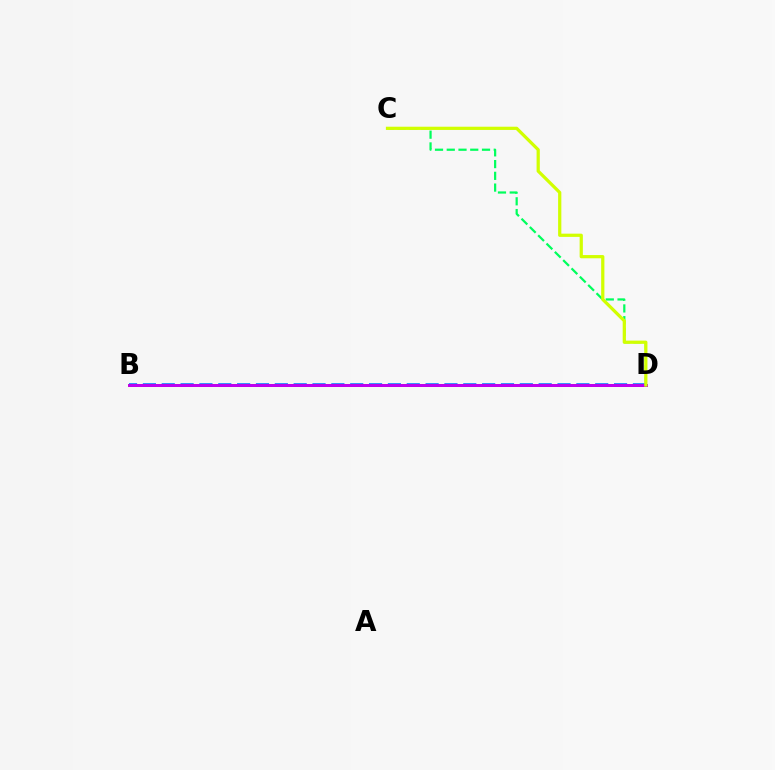{('C', 'D'): [{'color': '#00ff5c', 'line_style': 'dashed', 'thickness': 1.6}, {'color': '#d1ff00', 'line_style': 'solid', 'thickness': 2.32}], ('B', 'D'): [{'color': '#0074ff', 'line_style': 'dashed', 'thickness': 2.56}, {'color': '#ff0000', 'line_style': 'solid', 'thickness': 2.01}, {'color': '#b900ff', 'line_style': 'solid', 'thickness': 1.99}]}